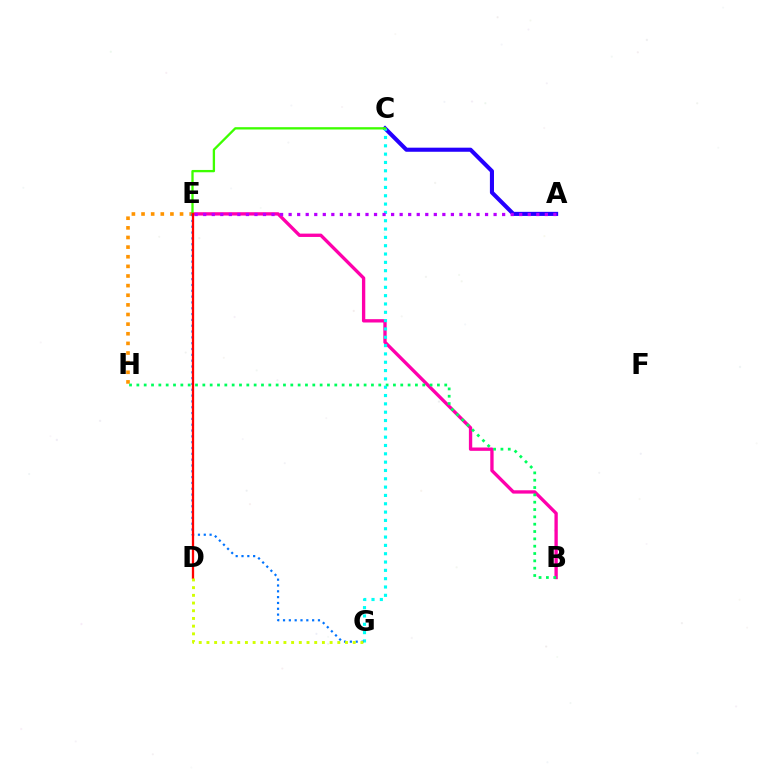{('E', 'H'): [{'color': '#ff9400', 'line_style': 'dotted', 'thickness': 2.62}], ('B', 'E'): [{'color': '#ff00ac', 'line_style': 'solid', 'thickness': 2.4}], ('B', 'H'): [{'color': '#00ff5c', 'line_style': 'dotted', 'thickness': 1.99}], ('A', 'C'): [{'color': '#2500ff', 'line_style': 'solid', 'thickness': 2.94}], ('C', 'G'): [{'color': '#00fff6', 'line_style': 'dotted', 'thickness': 2.26}], ('C', 'E'): [{'color': '#3dff00', 'line_style': 'solid', 'thickness': 1.67}], ('E', 'G'): [{'color': '#0074ff', 'line_style': 'dotted', 'thickness': 1.58}], ('A', 'E'): [{'color': '#b900ff', 'line_style': 'dotted', 'thickness': 2.32}], ('D', 'E'): [{'color': '#ff0000', 'line_style': 'solid', 'thickness': 1.65}], ('D', 'G'): [{'color': '#d1ff00', 'line_style': 'dotted', 'thickness': 2.09}]}